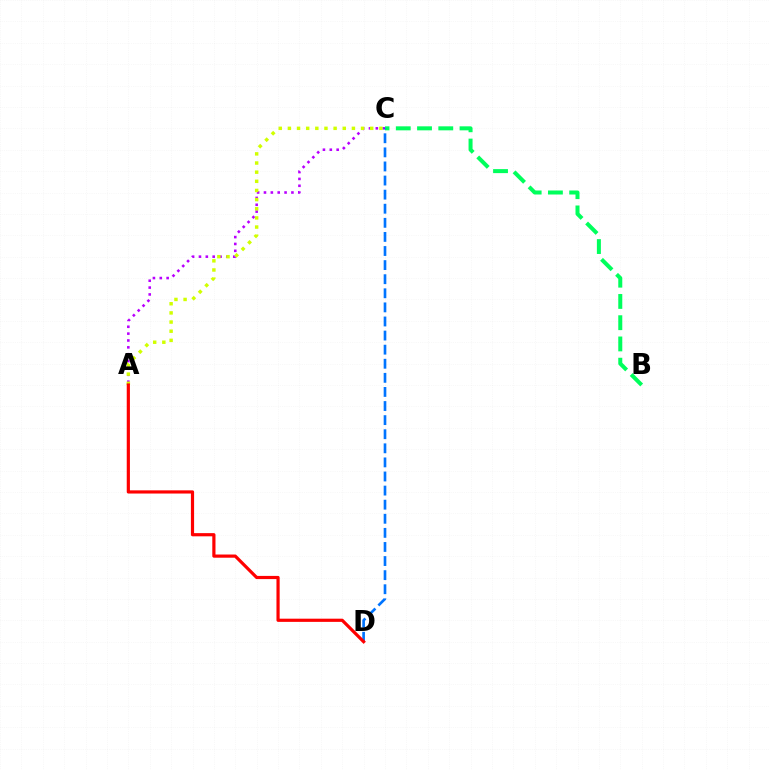{('A', 'C'): [{'color': '#b900ff', 'line_style': 'dotted', 'thickness': 1.86}, {'color': '#d1ff00', 'line_style': 'dotted', 'thickness': 2.49}], ('B', 'C'): [{'color': '#00ff5c', 'line_style': 'dashed', 'thickness': 2.89}], ('C', 'D'): [{'color': '#0074ff', 'line_style': 'dashed', 'thickness': 1.91}], ('A', 'D'): [{'color': '#ff0000', 'line_style': 'solid', 'thickness': 2.3}]}